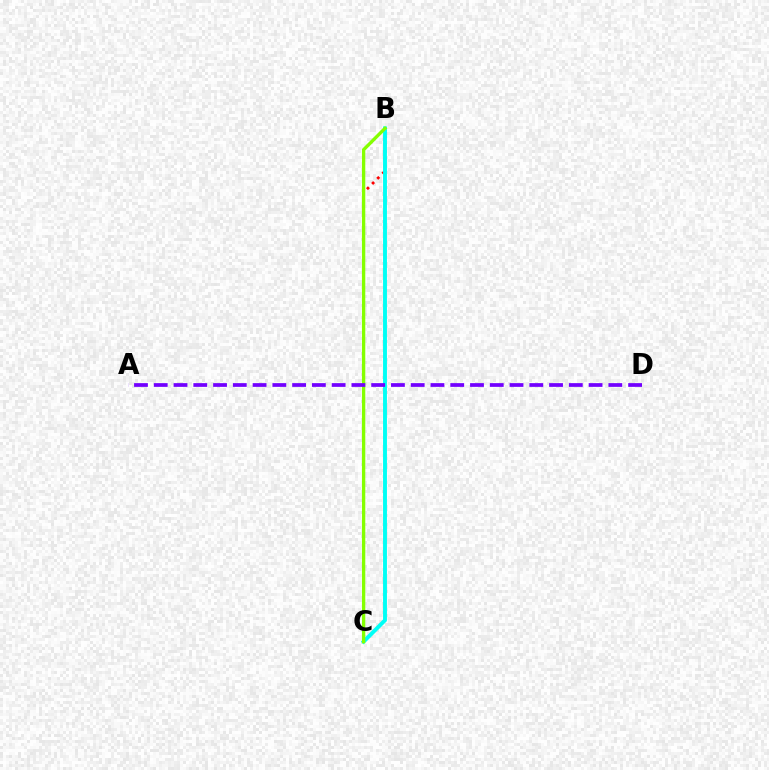{('B', 'C'): [{'color': '#ff0000', 'line_style': 'dotted', 'thickness': 1.98}, {'color': '#00fff6', 'line_style': 'solid', 'thickness': 2.81}, {'color': '#84ff00', 'line_style': 'solid', 'thickness': 2.4}], ('A', 'D'): [{'color': '#7200ff', 'line_style': 'dashed', 'thickness': 2.69}]}